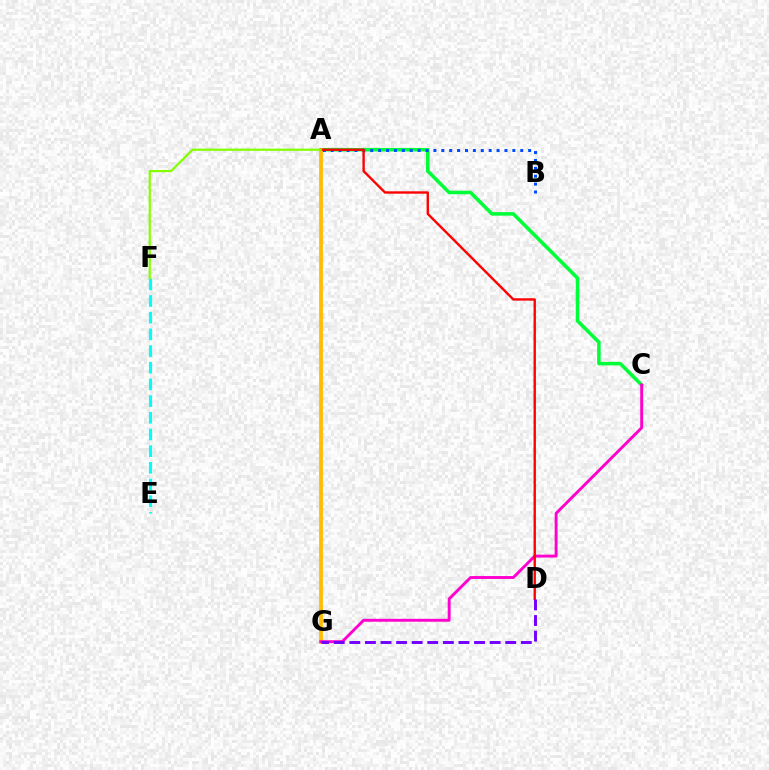{('A', 'C'): [{'color': '#00ff39', 'line_style': 'solid', 'thickness': 2.55}], ('A', 'G'): [{'color': '#ffbd00', 'line_style': 'solid', 'thickness': 2.71}], ('E', 'F'): [{'color': '#00fff6', 'line_style': 'dashed', 'thickness': 2.27}], ('A', 'B'): [{'color': '#004bff', 'line_style': 'dotted', 'thickness': 2.14}], ('C', 'G'): [{'color': '#ff00cf', 'line_style': 'solid', 'thickness': 2.08}], ('A', 'D'): [{'color': '#ff0000', 'line_style': 'solid', 'thickness': 1.71}], ('A', 'F'): [{'color': '#84ff00', 'line_style': 'solid', 'thickness': 1.6}], ('D', 'G'): [{'color': '#7200ff', 'line_style': 'dashed', 'thickness': 2.12}]}